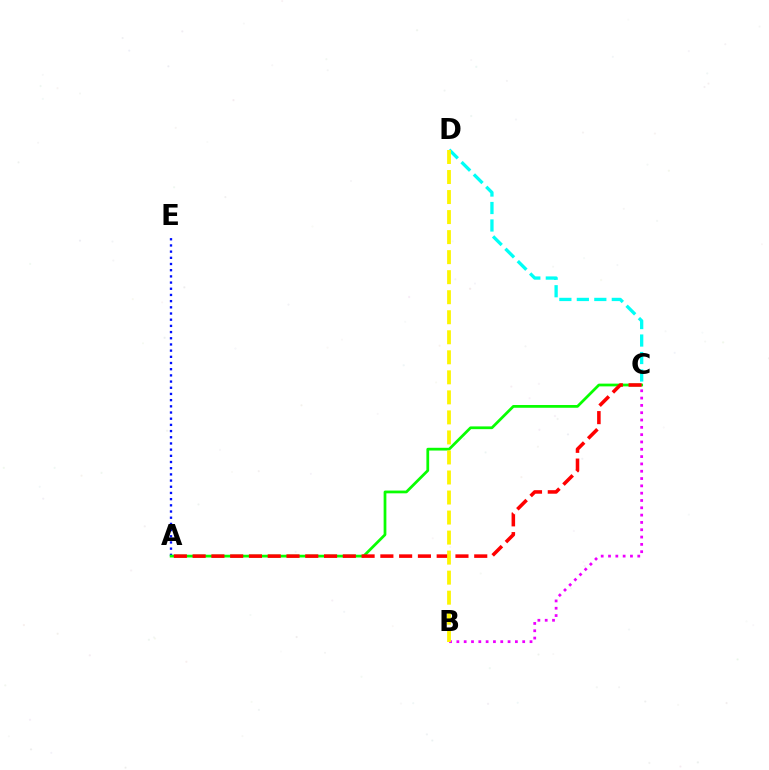{('A', 'E'): [{'color': '#0010ff', 'line_style': 'dotted', 'thickness': 1.68}], ('C', 'D'): [{'color': '#00fff6', 'line_style': 'dashed', 'thickness': 2.37}], ('B', 'C'): [{'color': '#ee00ff', 'line_style': 'dotted', 'thickness': 1.99}], ('A', 'C'): [{'color': '#08ff00', 'line_style': 'solid', 'thickness': 1.98}, {'color': '#ff0000', 'line_style': 'dashed', 'thickness': 2.55}], ('B', 'D'): [{'color': '#fcf500', 'line_style': 'dashed', 'thickness': 2.72}]}